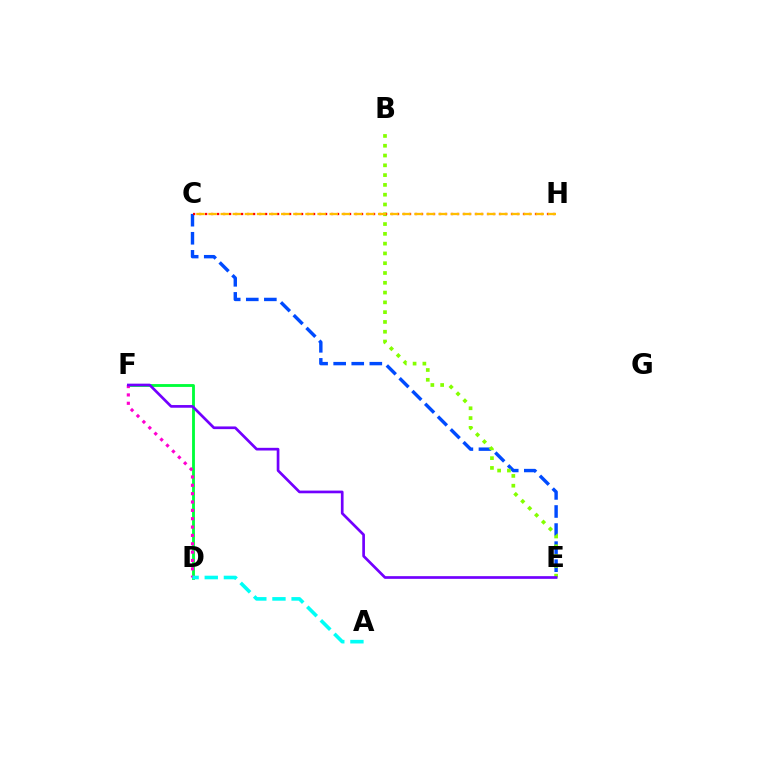{('D', 'F'): [{'color': '#00ff39', 'line_style': 'solid', 'thickness': 2.05}, {'color': '#ff00cf', 'line_style': 'dotted', 'thickness': 2.27}], ('A', 'D'): [{'color': '#00fff6', 'line_style': 'dashed', 'thickness': 2.6}], ('C', 'E'): [{'color': '#004bff', 'line_style': 'dashed', 'thickness': 2.45}], ('B', 'E'): [{'color': '#84ff00', 'line_style': 'dotted', 'thickness': 2.66}], ('C', 'H'): [{'color': '#ff0000', 'line_style': 'dotted', 'thickness': 1.63}, {'color': '#ffbd00', 'line_style': 'dashed', 'thickness': 1.65}], ('E', 'F'): [{'color': '#7200ff', 'line_style': 'solid', 'thickness': 1.94}]}